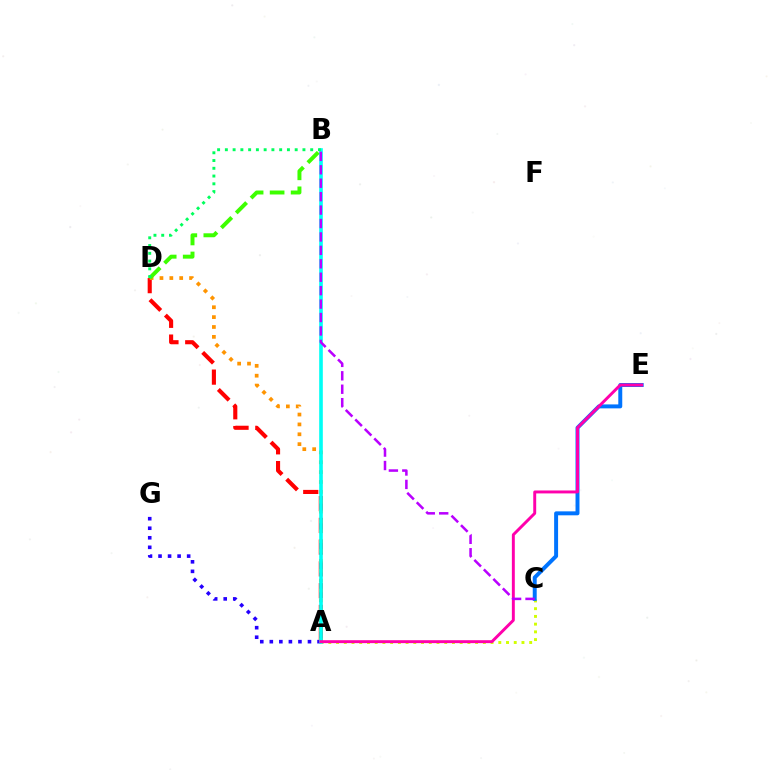{('A', 'D'): [{'color': '#ff0000', 'line_style': 'dashed', 'thickness': 2.96}, {'color': '#ff9400', 'line_style': 'dotted', 'thickness': 2.68}], ('A', 'C'): [{'color': '#d1ff00', 'line_style': 'dotted', 'thickness': 2.1}], ('A', 'G'): [{'color': '#2500ff', 'line_style': 'dotted', 'thickness': 2.59}], ('C', 'E'): [{'color': '#0074ff', 'line_style': 'solid', 'thickness': 2.85}], ('A', 'B'): [{'color': '#00fff6', 'line_style': 'solid', 'thickness': 2.61}], ('A', 'E'): [{'color': '#ff00ac', 'line_style': 'solid', 'thickness': 2.11}], ('B', 'D'): [{'color': '#3dff00', 'line_style': 'dashed', 'thickness': 2.85}, {'color': '#00ff5c', 'line_style': 'dotted', 'thickness': 2.11}], ('B', 'C'): [{'color': '#b900ff', 'line_style': 'dashed', 'thickness': 1.82}]}